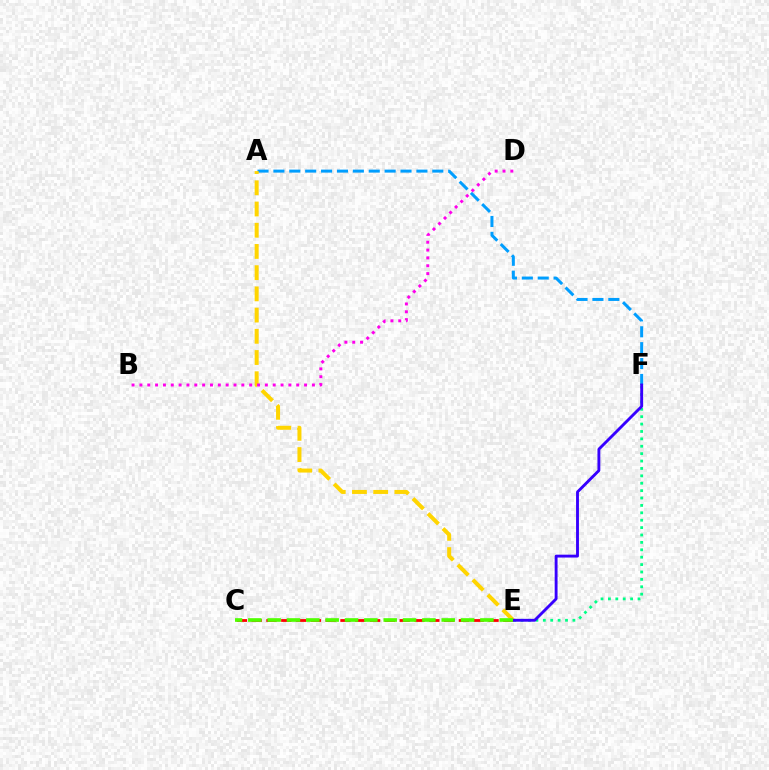{('A', 'F'): [{'color': '#009eff', 'line_style': 'dashed', 'thickness': 2.16}], ('E', 'F'): [{'color': '#00ff86', 'line_style': 'dotted', 'thickness': 2.01}, {'color': '#3700ff', 'line_style': 'solid', 'thickness': 2.07}], ('A', 'E'): [{'color': '#ffd500', 'line_style': 'dashed', 'thickness': 2.88}], ('C', 'E'): [{'color': '#ff0000', 'line_style': 'dashed', 'thickness': 2.01}, {'color': '#4fff00', 'line_style': 'dashed', 'thickness': 2.63}], ('B', 'D'): [{'color': '#ff00ed', 'line_style': 'dotted', 'thickness': 2.13}]}